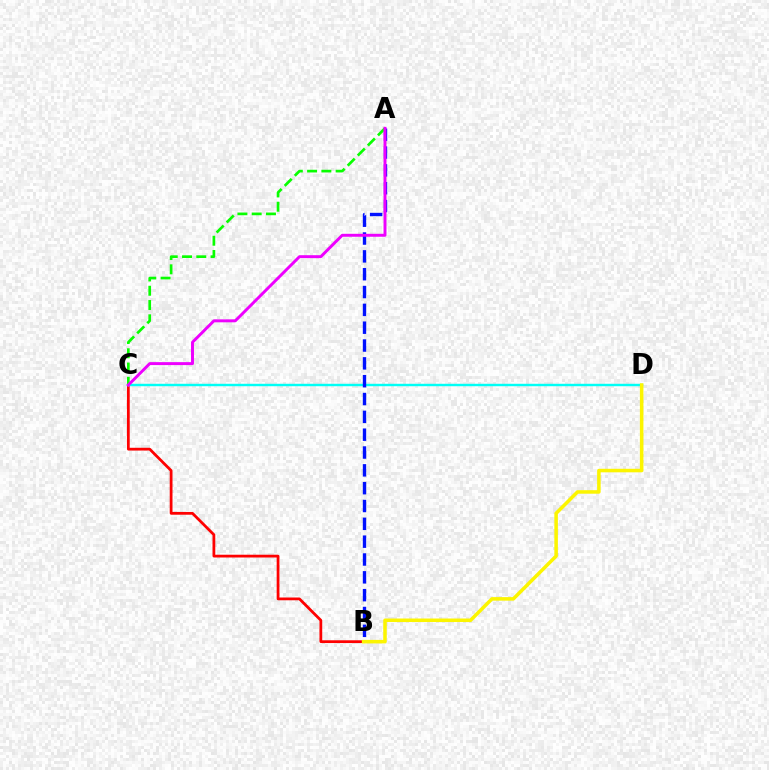{('B', 'C'): [{'color': '#ff0000', 'line_style': 'solid', 'thickness': 1.99}], ('C', 'D'): [{'color': '#00fff6', 'line_style': 'solid', 'thickness': 1.75}], ('A', 'B'): [{'color': '#0010ff', 'line_style': 'dashed', 'thickness': 2.42}], ('B', 'D'): [{'color': '#fcf500', 'line_style': 'solid', 'thickness': 2.54}], ('A', 'C'): [{'color': '#08ff00', 'line_style': 'dashed', 'thickness': 1.94}, {'color': '#ee00ff', 'line_style': 'solid', 'thickness': 2.12}]}